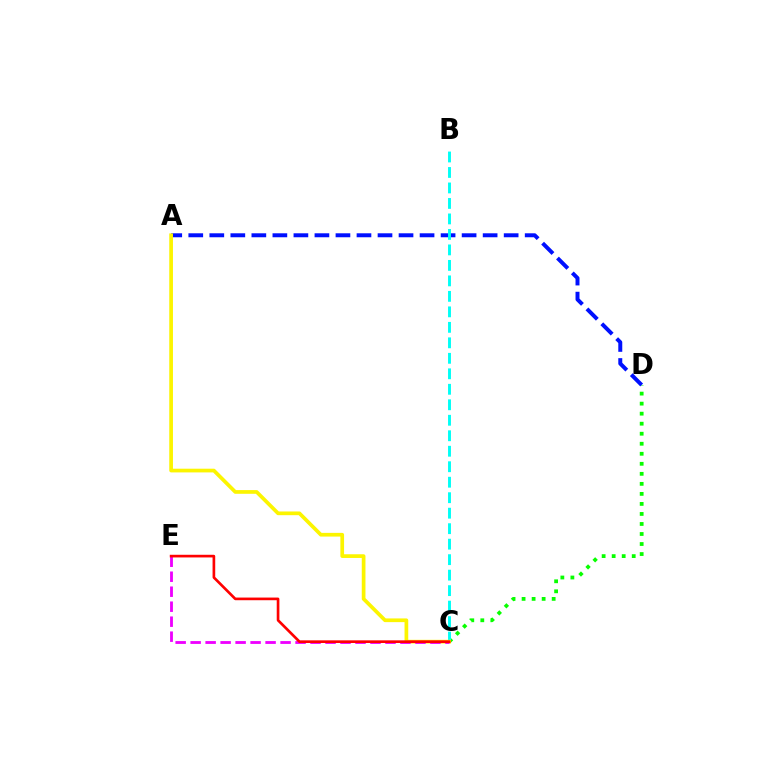{('C', 'D'): [{'color': '#08ff00', 'line_style': 'dotted', 'thickness': 2.72}], ('A', 'D'): [{'color': '#0010ff', 'line_style': 'dashed', 'thickness': 2.86}], ('B', 'C'): [{'color': '#00fff6', 'line_style': 'dashed', 'thickness': 2.1}], ('A', 'C'): [{'color': '#fcf500', 'line_style': 'solid', 'thickness': 2.67}], ('C', 'E'): [{'color': '#ee00ff', 'line_style': 'dashed', 'thickness': 2.04}, {'color': '#ff0000', 'line_style': 'solid', 'thickness': 1.92}]}